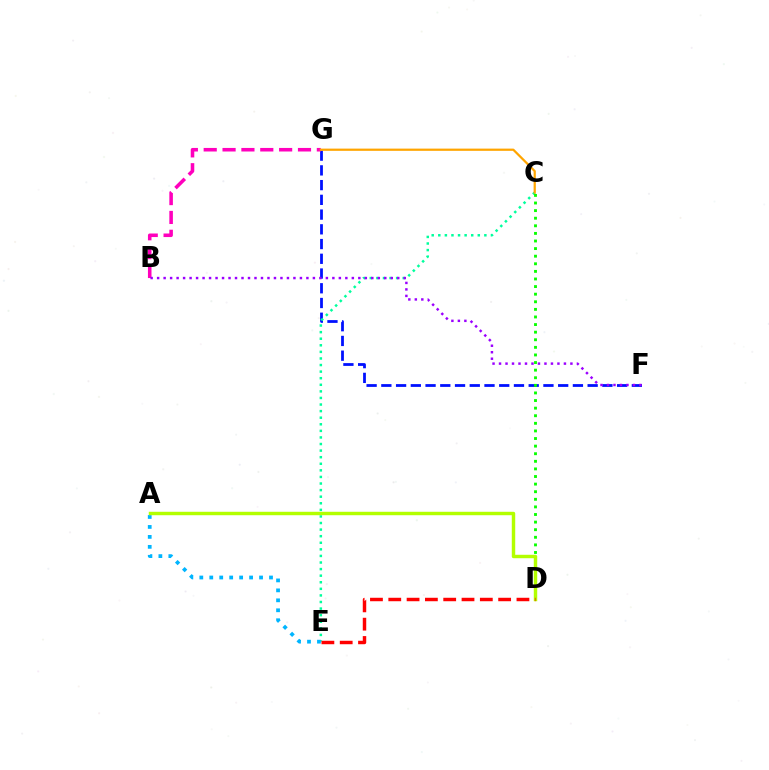{('F', 'G'): [{'color': '#0010ff', 'line_style': 'dashed', 'thickness': 2.0}], ('C', 'E'): [{'color': '#00ff9d', 'line_style': 'dotted', 'thickness': 1.79}], ('A', 'E'): [{'color': '#00b5ff', 'line_style': 'dotted', 'thickness': 2.71}], ('C', 'D'): [{'color': '#08ff00', 'line_style': 'dotted', 'thickness': 2.06}], ('B', 'G'): [{'color': '#ff00bd', 'line_style': 'dashed', 'thickness': 2.56}], ('A', 'D'): [{'color': '#b3ff00', 'line_style': 'solid', 'thickness': 2.47}], ('D', 'E'): [{'color': '#ff0000', 'line_style': 'dashed', 'thickness': 2.49}], ('C', 'G'): [{'color': '#ffa500', 'line_style': 'solid', 'thickness': 1.6}], ('B', 'F'): [{'color': '#9b00ff', 'line_style': 'dotted', 'thickness': 1.76}]}